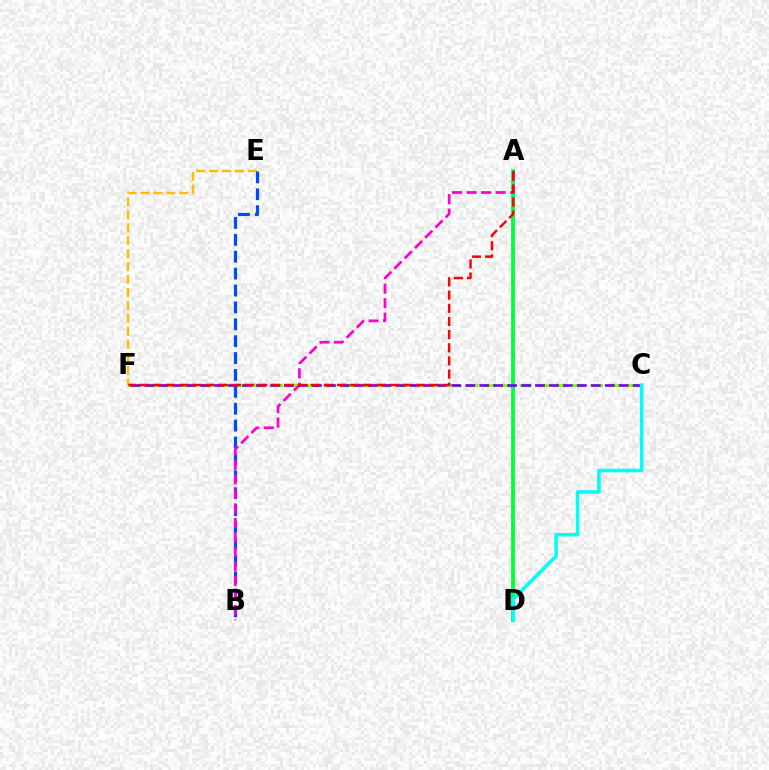{('E', 'F'): [{'color': '#ffbd00', 'line_style': 'dashed', 'thickness': 1.76}], ('C', 'F'): [{'color': '#84ff00', 'line_style': 'dashed', 'thickness': 2.41}, {'color': '#7200ff', 'line_style': 'dashed', 'thickness': 1.89}], ('A', 'D'): [{'color': '#00ff39', 'line_style': 'solid', 'thickness': 2.73}], ('B', 'E'): [{'color': '#004bff', 'line_style': 'dashed', 'thickness': 2.29}], ('A', 'B'): [{'color': '#ff00cf', 'line_style': 'dashed', 'thickness': 1.97}], ('C', 'D'): [{'color': '#00fff6', 'line_style': 'solid', 'thickness': 2.55}], ('A', 'F'): [{'color': '#ff0000', 'line_style': 'dashed', 'thickness': 1.79}]}